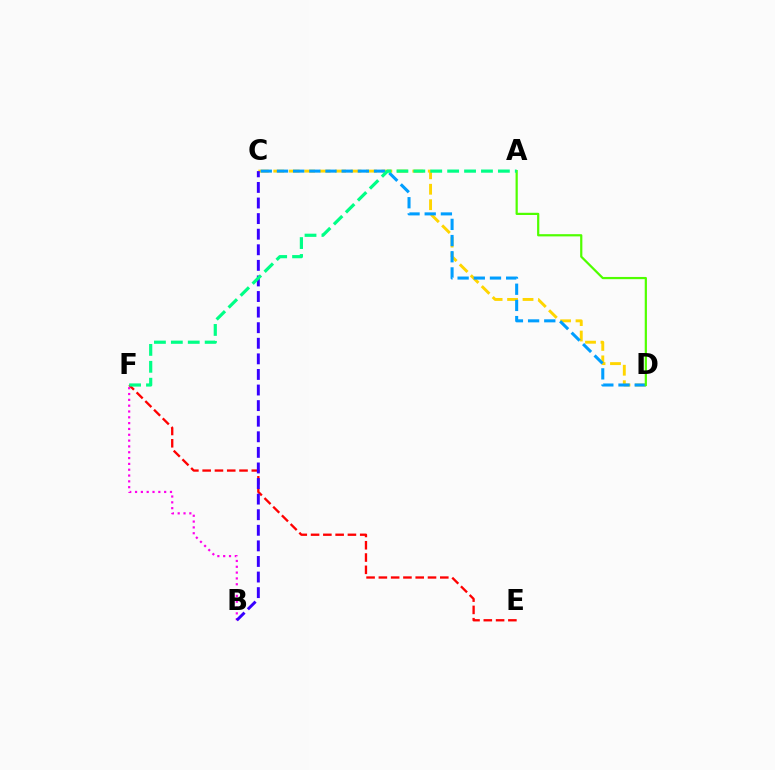{('C', 'D'): [{'color': '#ffd500', 'line_style': 'dashed', 'thickness': 2.1}, {'color': '#009eff', 'line_style': 'dashed', 'thickness': 2.2}], ('B', 'F'): [{'color': '#ff00ed', 'line_style': 'dotted', 'thickness': 1.58}], ('E', 'F'): [{'color': '#ff0000', 'line_style': 'dashed', 'thickness': 1.67}], ('B', 'C'): [{'color': '#3700ff', 'line_style': 'dashed', 'thickness': 2.12}], ('A', 'D'): [{'color': '#4fff00', 'line_style': 'solid', 'thickness': 1.6}], ('A', 'F'): [{'color': '#00ff86', 'line_style': 'dashed', 'thickness': 2.3}]}